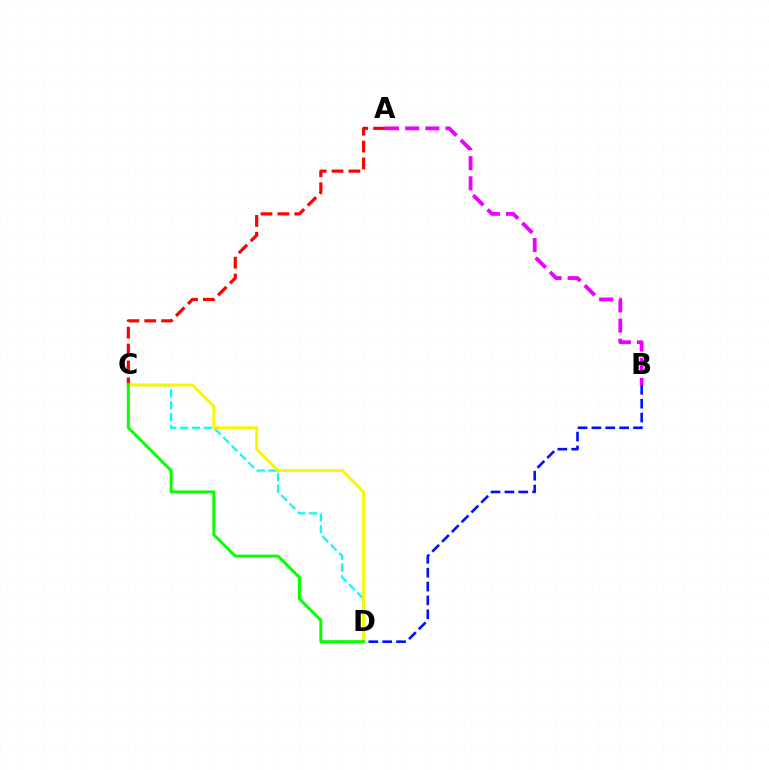{('A', 'C'): [{'color': '#ff0000', 'line_style': 'dashed', 'thickness': 2.29}], ('A', 'B'): [{'color': '#ee00ff', 'line_style': 'dashed', 'thickness': 2.74}], ('C', 'D'): [{'color': '#00fff6', 'line_style': 'dashed', 'thickness': 1.6}, {'color': '#fcf500', 'line_style': 'solid', 'thickness': 2.11}, {'color': '#08ff00', 'line_style': 'solid', 'thickness': 2.15}], ('B', 'D'): [{'color': '#0010ff', 'line_style': 'dashed', 'thickness': 1.88}]}